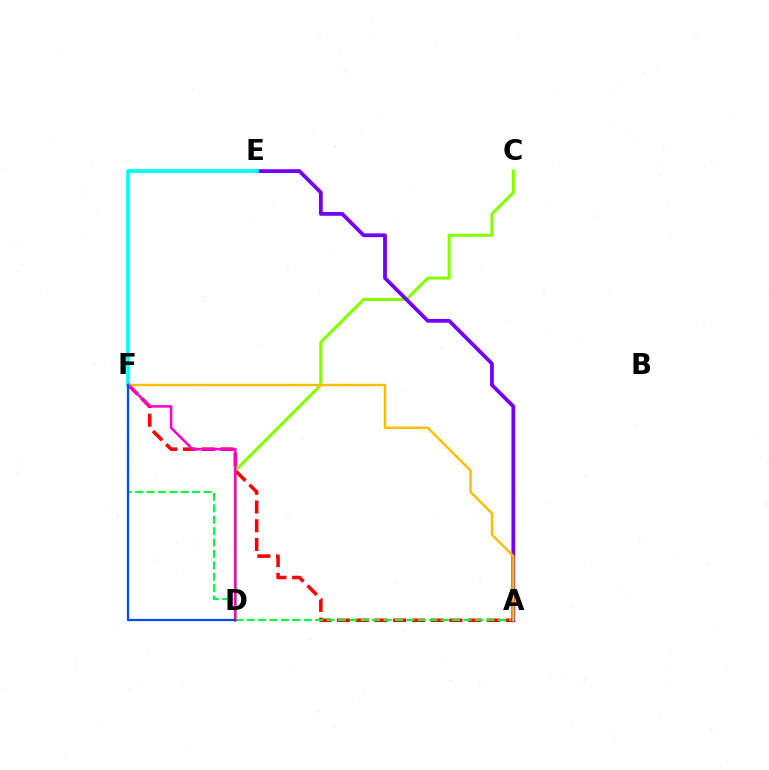{('C', 'D'): [{'color': '#84ff00', 'line_style': 'solid', 'thickness': 2.2}], ('A', 'F'): [{'color': '#ff0000', 'line_style': 'dashed', 'thickness': 2.55}, {'color': '#00ff39', 'line_style': 'dashed', 'thickness': 1.55}, {'color': '#ffbd00', 'line_style': 'solid', 'thickness': 1.74}], ('A', 'E'): [{'color': '#7200ff', 'line_style': 'solid', 'thickness': 2.71}], ('E', 'F'): [{'color': '#00fff6', 'line_style': 'solid', 'thickness': 2.69}], ('D', 'F'): [{'color': '#ff00cf', 'line_style': 'solid', 'thickness': 1.84}, {'color': '#004bff', 'line_style': 'solid', 'thickness': 1.6}]}